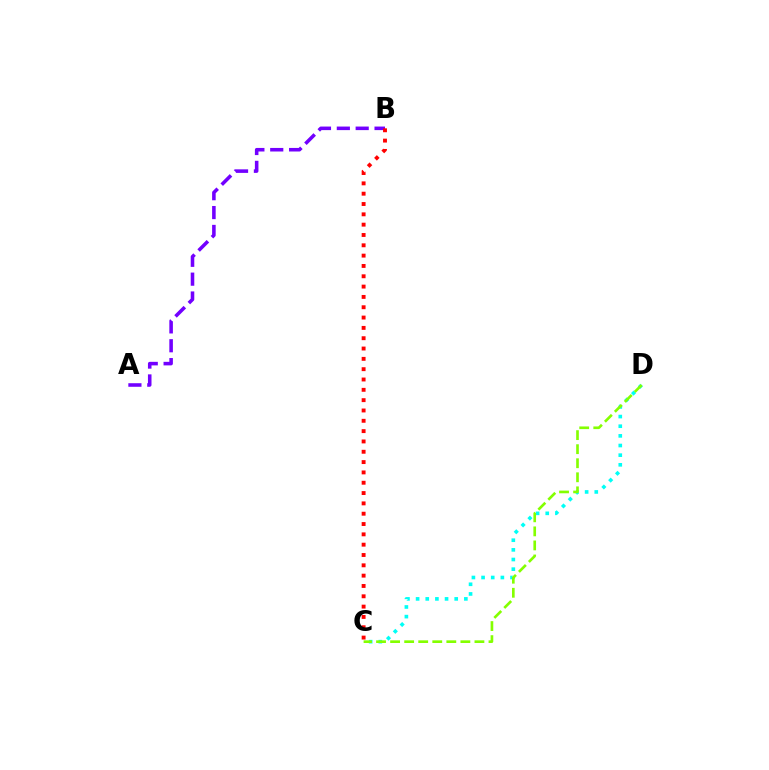{('A', 'B'): [{'color': '#7200ff', 'line_style': 'dashed', 'thickness': 2.56}], ('C', 'D'): [{'color': '#00fff6', 'line_style': 'dotted', 'thickness': 2.62}, {'color': '#84ff00', 'line_style': 'dashed', 'thickness': 1.91}], ('B', 'C'): [{'color': '#ff0000', 'line_style': 'dotted', 'thickness': 2.8}]}